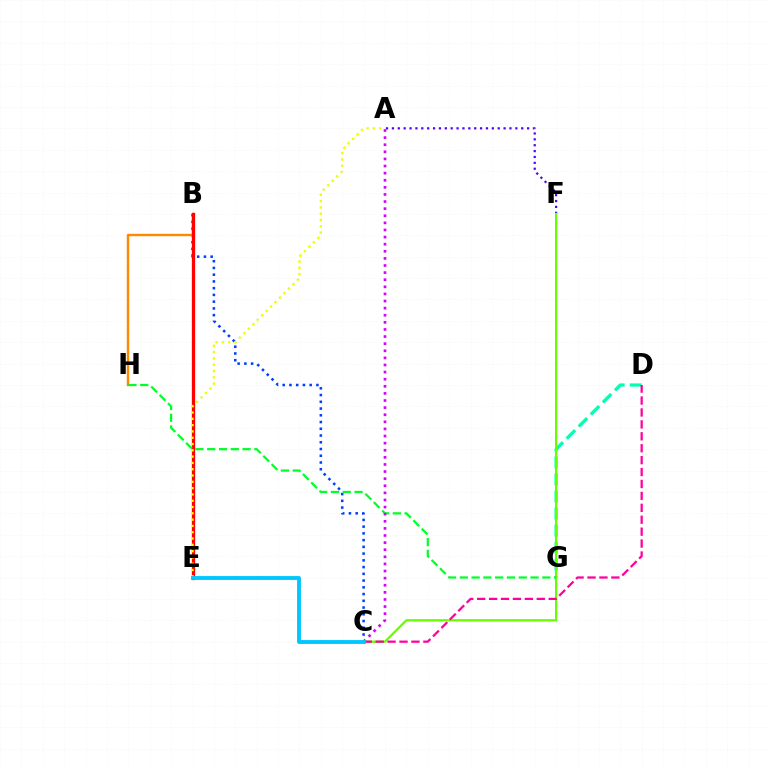{('D', 'G'): [{'color': '#00ffaf', 'line_style': 'dashed', 'thickness': 2.32}], ('A', 'F'): [{'color': '#4f00ff', 'line_style': 'dotted', 'thickness': 1.6}], ('B', 'C'): [{'color': '#003fff', 'line_style': 'dotted', 'thickness': 1.83}], ('B', 'H'): [{'color': '#ff8800', 'line_style': 'solid', 'thickness': 1.74}], ('C', 'F'): [{'color': '#66ff00', 'line_style': 'solid', 'thickness': 1.62}], ('B', 'E'): [{'color': '#ff0000', 'line_style': 'solid', 'thickness': 2.36}], ('C', 'D'): [{'color': '#ff00a0', 'line_style': 'dashed', 'thickness': 1.62}], ('A', 'E'): [{'color': '#eeff00', 'line_style': 'dotted', 'thickness': 1.71}], ('G', 'H'): [{'color': '#00ff27', 'line_style': 'dashed', 'thickness': 1.6}], ('A', 'C'): [{'color': '#d600ff', 'line_style': 'dotted', 'thickness': 1.93}], ('C', 'E'): [{'color': '#00c7ff', 'line_style': 'solid', 'thickness': 2.79}]}